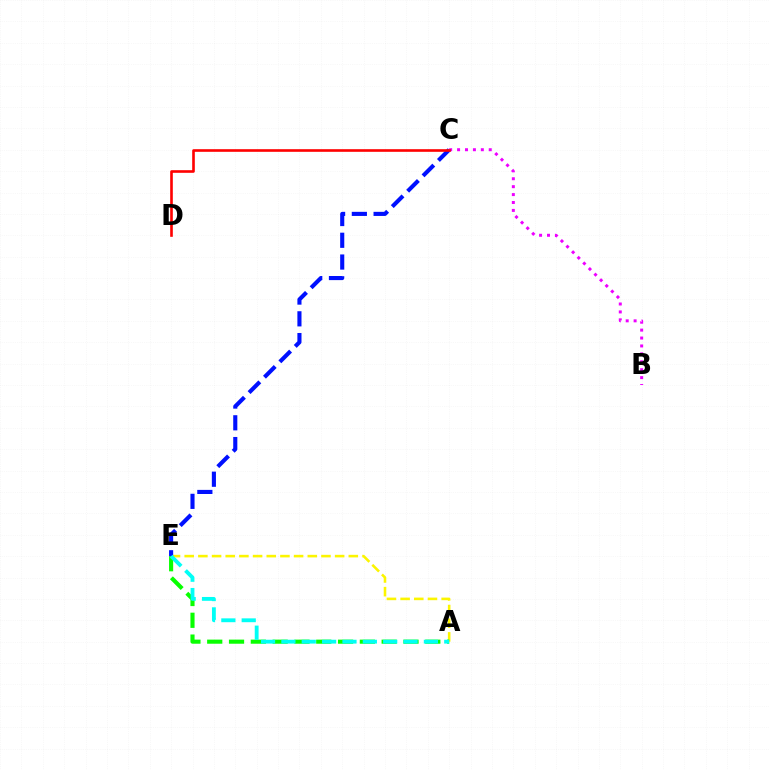{('A', 'E'): [{'color': '#fcf500', 'line_style': 'dashed', 'thickness': 1.86}, {'color': '#08ff00', 'line_style': 'dashed', 'thickness': 2.96}, {'color': '#00fff6', 'line_style': 'dashed', 'thickness': 2.77}], ('B', 'C'): [{'color': '#ee00ff', 'line_style': 'dotted', 'thickness': 2.15}], ('C', 'E'): [{'color': '#0010ff', 'line_style': 'dashed', 'thickness': 2.96}], ('C', 'D'): [{'color': '#ff0000', 'line_style': 'solid', 'thickness': 1.89}]}